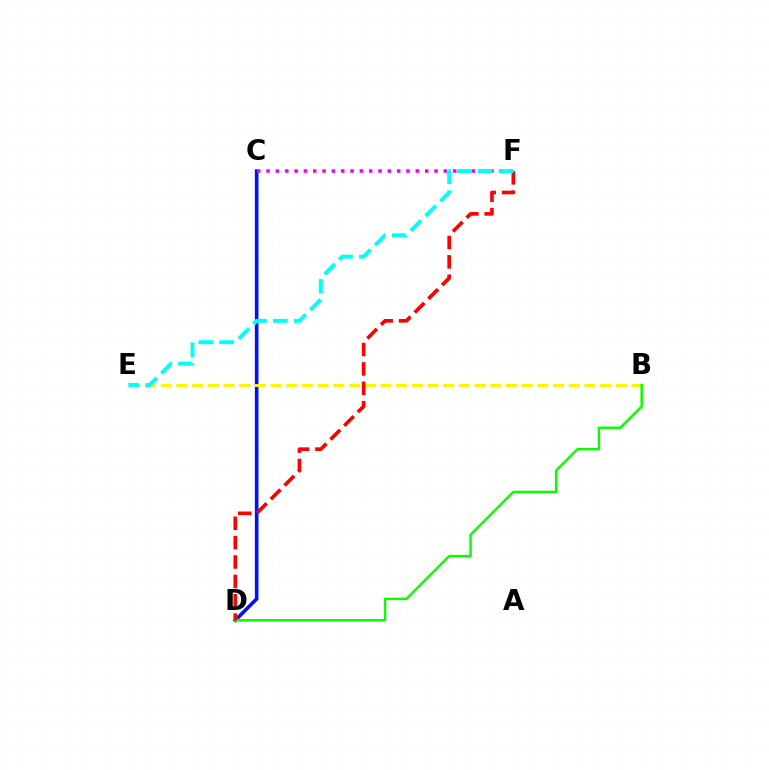{('C', 'D'): [{'color': '#0010ff', 'line_style': 'solid', 'thickness': 2.59}], ('B', 'E'): [{'color': '#fcf500', 'line_style': 'dashed', 'thickness': 2.13}], ('C', 'F'): [{'color': '#ee00ff', 'line_style': 'dotted', 'thickness': 2.53}], ('B', 'D'): [{'color': '#08ff00', 'line_style': 'solid', 'thickness': 1.77}], ('D', 'F'): [{'color': '#ff0000', 'line_style': 'dashed', 'thickness': 2.63}], ('E', 'F'): [{'color': '#00fff6', 'line_style': 'dashed', 'thickness': 2.83}]}